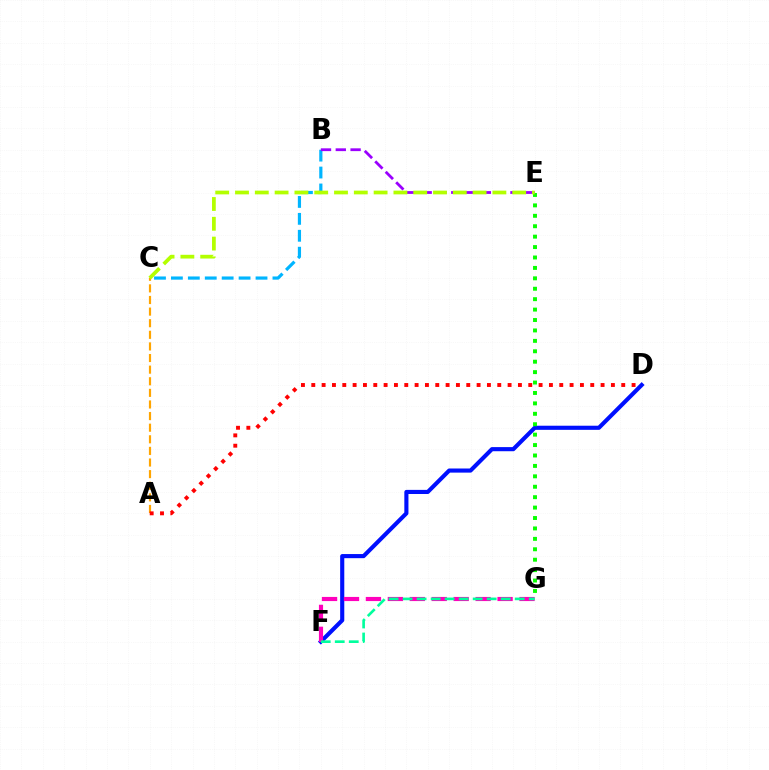{('D', 'F'): [{'color': '#0010ff', 'line_style': 'solid', 'thickness': 2.97}], ('A', 'C'): [{'color': '#ffa500', 'line_style': 'dashed', 'thickness': 1.58}], ('F', 'G'): [{'color': '#ff00bd', 'line_style': 'dashed', 'thickness': 2.98}, {'color': '#00ff9d', 'line_style': 'dashed', 'thickness': 1.9}], ('B', 'C'): [{'color': '#00b5ff', 'line_style': 'dashed', 'thickness': 2.3}], ('A', 'D'): [{'color': '#ff0000', 'line_style': 'dotted', 'thickness': 2.81}], ('E', 'G'): [{'color': '#08ff00', 'line_style': 'dotted', 'thickness': 2.83}], ('B', 'E'): [{'color': '#9b00ff', 'line_style': 'dashed', 'thickness': 2.01}], ('C', 'E'): [{'color': '#b3ff00', 'line_style': 'dashed', 'thickness': 2.69}]}